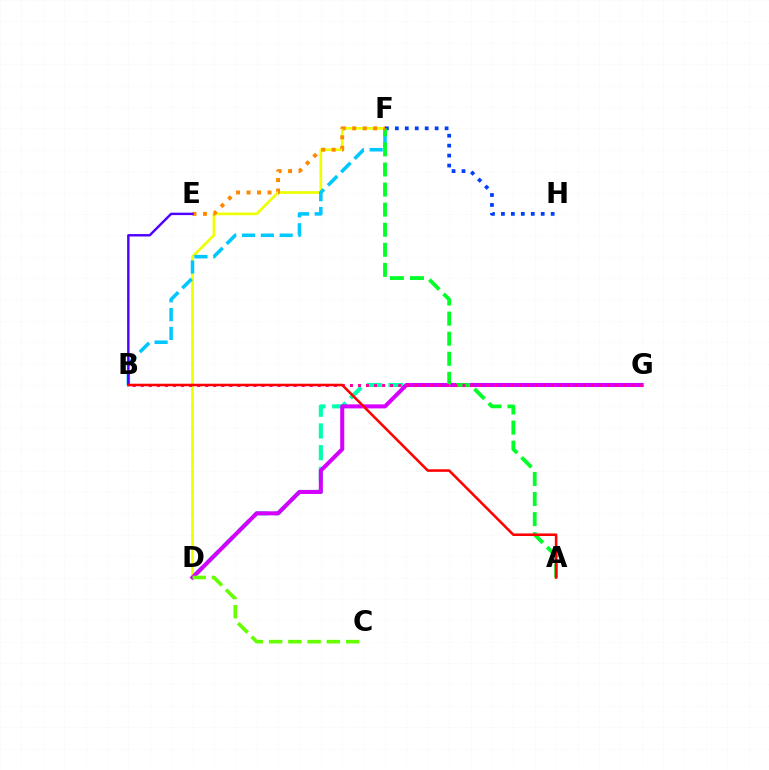{('D', 'G'): [{'color': '#00ffaf', 'line_style': 'dashed', 'thickness': 2.95}, {'color': '#d600ff', 'line_style': 'solid', 'thickness': 2.91}], ('D', 'F'): [{'color': '#eeff00', 'line_style': 'solid', 'thickness': 1.93}], ('B', 'F'): [{'color': '#00c7ff', 'line_style': 'dashed', 'thickness': 2.56}], ('F', 'H'): [{'color': '#003fff', 'line_style': 'dotted', 'thickness': 2.7}], ('A', 'F'): [{'color': '#00ff27', 'line_style': 'dashed', 'thickness': 2.73}], ('B', 'G'): [{'color': '#ff00a0', 'line_style': 'dotted', 'thickness': 2.19}], ('E', 'F'): [{'color': '#ff8800', 'line_style': 'dotted', 'thickness': 2.85}], ('B', 'E'): [{'color': '#4f00ff', 'line_style': 'solid', 'thickness': 1.75}], ('C', 'D'): [{'color': '#66ff00', 'line_style': 'dashed', 'thickness': 2.62}], ('A', 'B'): [{'color': '#ff0000', 'line_style': 'solid', 'thickness': 1.84}]}